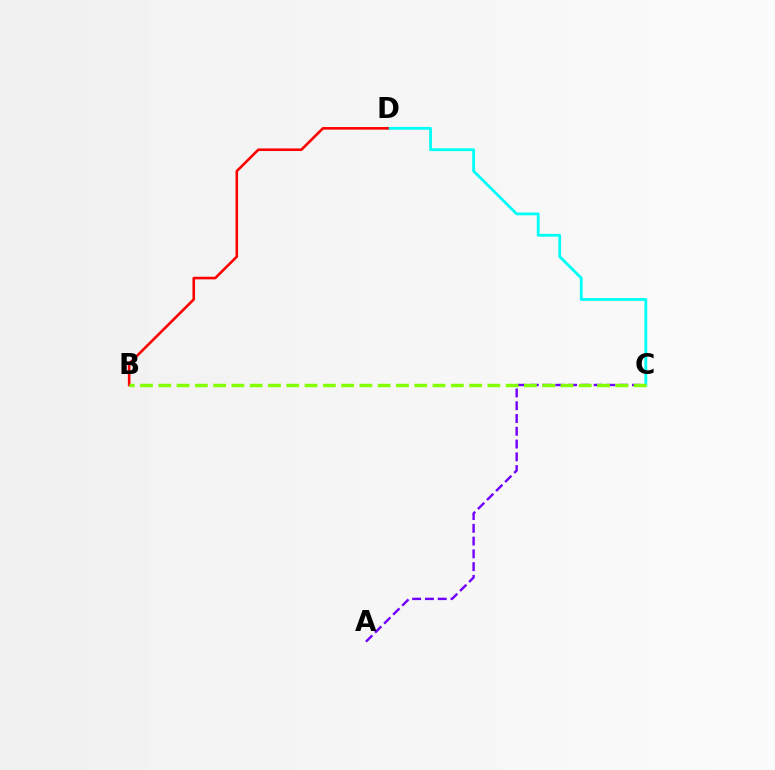{('A', 'C'): [{'color': '#7200ff', 'line_style': 'dashed', 'thickness': 1.74}], ('C', 'D'): [{'color': '#00fff6', 'line_style': 'solid', 'thickness': 2.02}], ('B', 'D'): [{'color': '#ff0000', 'line_style': 'solid', 'thickness': 1.87}], ('B', 'C'): [{'color': '#84ff00', 'line_style': 'dashed', 'thickness': 2.48}]}